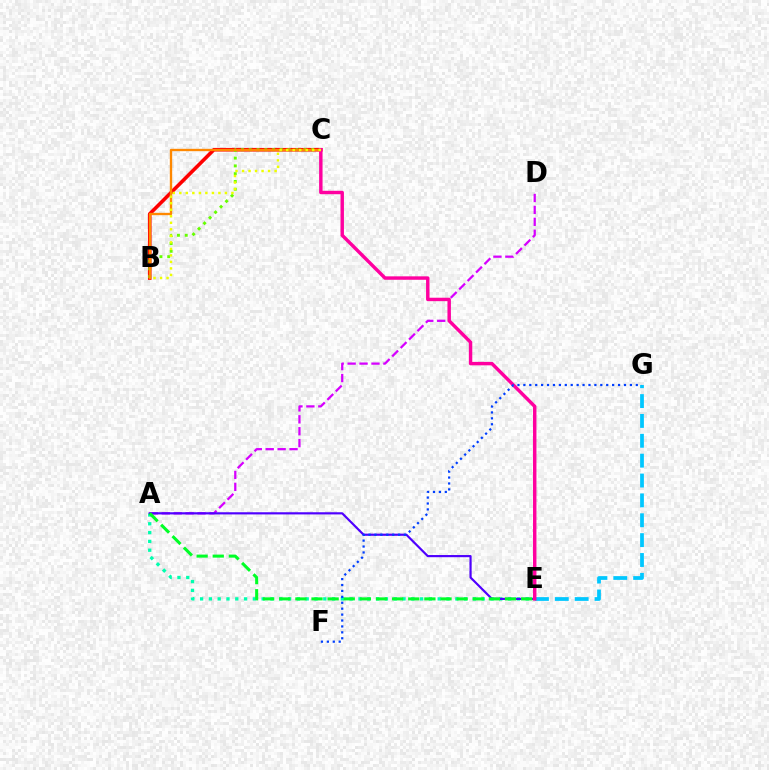{('B', 'C'): [{'color': '#ff0000', 'line_style': 'solid', 'thickness': 2.59}, {'color': '#66ff00', 'line_style': 'dotted', 'thickness': 2.11}, {'color': '#ff8800', 'line_style': 'solid', 'thickness': 1.69}, {'color': '#eeff00', 'line_style': 'dotted', 'thickness': 1.77}], ('A', 'E'): [{'color': '#00ffaf', 'line_style': 'dotted', 'thickness': 2.39}, {'color': '#4f00ff', 'line_style': 'solid', 'thickness': 1.56}, {'color': '#00ff27', 'line_style': 'dashed', 'thickness': 2.19}], ('A', 'D'): [{'color': '#d600ff', 'line_style': 'dashed', 'thickness': 1.62}], ('E', 'G'): [{'color': '#00c7ff', 'line_style': 'dashed', 'thickness': 2.7}], ('C', 'E'): [{'color': '#ff00a0', 'line_style': 'solid', 'thickness': 2.47}], ('F', 'G'): [{'color': '#003fff', 'line_style': 'dotted', 'thickness': 1.61}]}